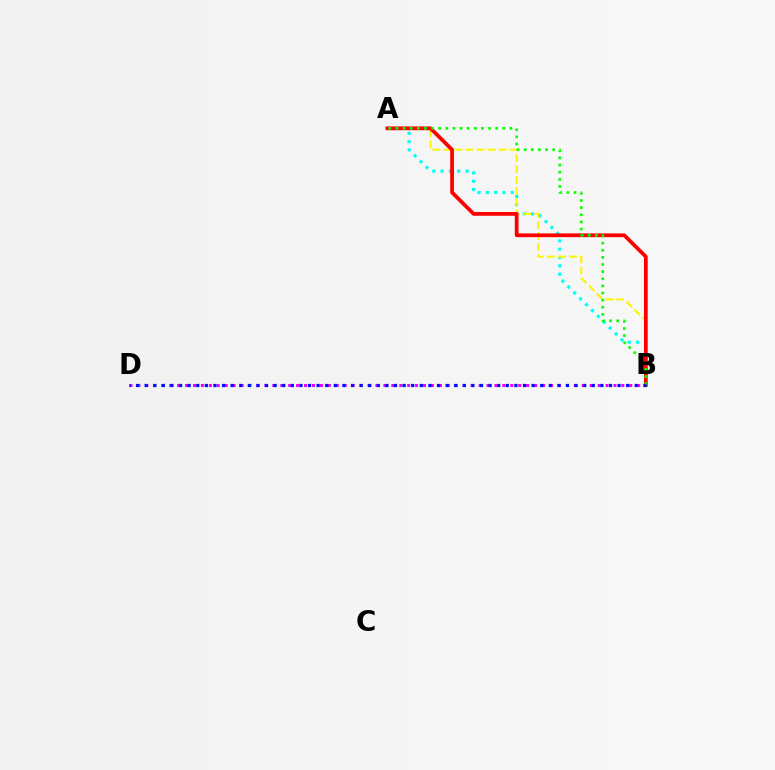{('B', 'D'): [{'color': '#ee00ff', 'line_style': 'dotted', 'thickness': 2.16}, {'color': '#0010ff', 'line_style': 'dotted', 'thickness': 2.34}], ('A', 'B'): [{'color': '#00fff6', 'line_style': 'dotted', 'thickness': 2.26}, {'color': '#fcf500', 'line_style': 'dashed', 'thickness': 1.5}, {'color': '#ff0000', 'line_style': 'solid', 'thickness': 2.71}, {'color': '#08ff00', 'line_style': 'dotted', 'thickness': 1.94}]}